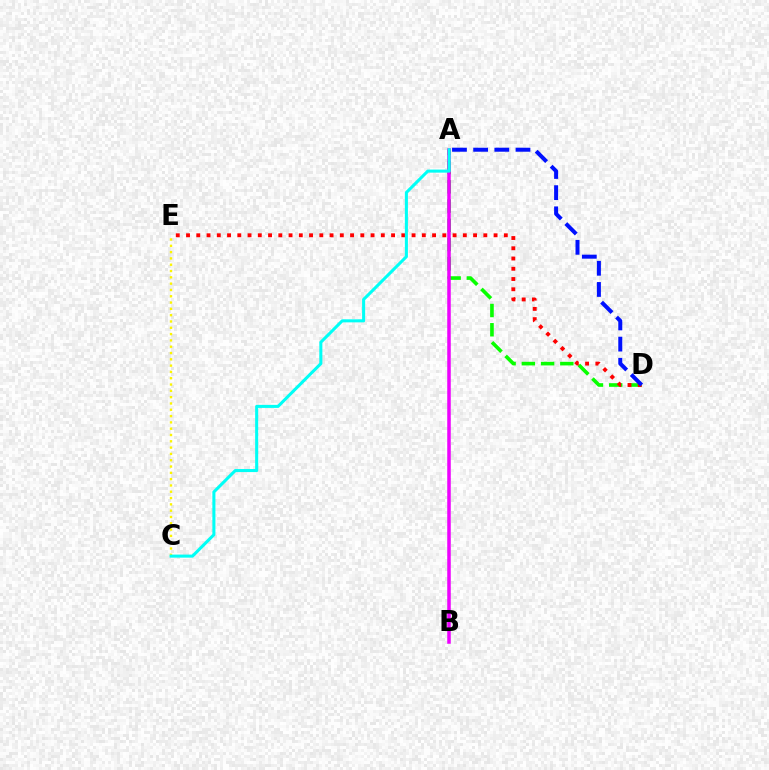{('A', 'D'): [{'color': '#08ff00', 'line_style': 'dashed', 'thickness': 2.61}, {'color': '#0010ff', 'line_style': 'dashed', 'thickness': 2.88}], ('D', 'E'): [{'color': '#ff0000', 'line_style': 'dotted', 'thickness': 2.79}], ('A', 'B'): [{'color': '#ee00ff', 'line_style': 'solid', 'thickness': 2.53}], ('C', 'E'): [{'color': '#fcf500', 'line_style': 'dotted', 'thickness': 1.71}], ('A', 'C'): [{'color': '#00fff6', 'line_style': 'solid', 'thickness': 2.2}]}